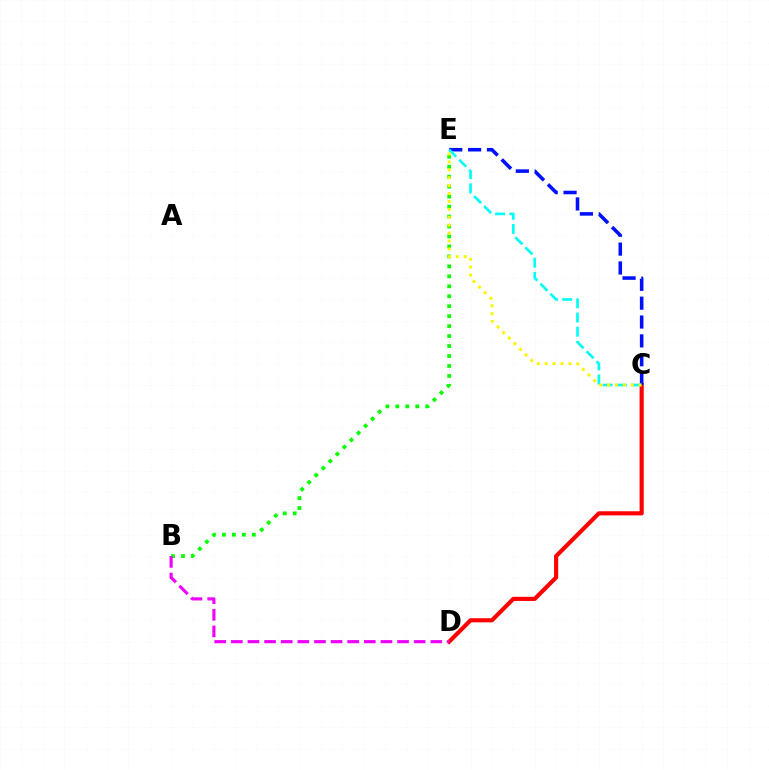{('B', 'E'): [{'color': '#08ff00', 'line_style': 'dotted', 'thickness': 2.71}], ('C', 'D'): [{'color': '#ff0000', 'line_style': 'solid', 'thickness': 2.97}], ('B', 'D'): [{'color': '#ee00ff', 'line_style': 'dashed', 'thickness': 2.26}], ('C', 'E'): [{'color': '#0010ff', 'line_style': 'dashed', 'thickness': 2.56}, {'color': '#00fff6', 'line_style': 'dashed', 'thickness': 1.93}, {'color': '#fcf500', 'line_style': 'dotted', 'thickness': 2.15}]}